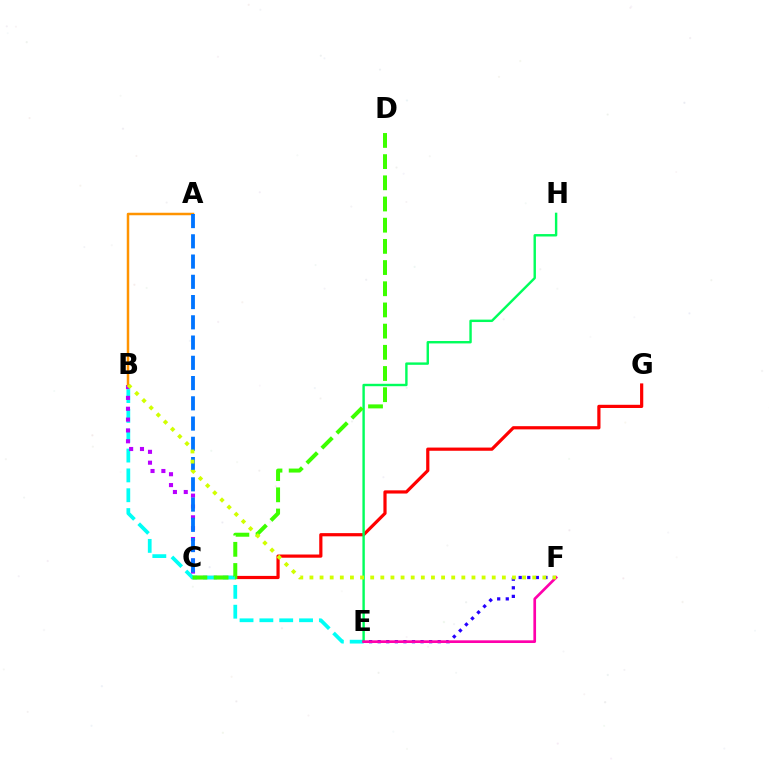{('C', 'G'): [{'color': '#ff0000', 'line_style': 'solid', 'thickness': 2.3}], ('B', 'E'): [{'color': '#00fff6', 'line_style': 'dashed', 'thickness': 2.69}], ('B', 'C'): [{'color': '#b900ff', 'line_style': 'dotted', 'thickness': 2.95}], ('E', 'H'): [{'color': '#00ff5c', 'line_style': 'solid', 'thickness': 1.74}], ('A', 'B'): [{'color': '#ff9400', 'line_style': 'solid', 'thickness': 1.8}], ('A', 'C'): [{'color': '#0074ff', 'line_style': 'dashed', 'thickness': 2.75}], ('E', 'F'): [{'color': '#2500ff', 'line_style': 'dotted', 'thickness': 2.33}, {'color': '#ff00ac', 'line_style': 'solid', 'thickness': 1.93}], ('C', 'D'): [{'color': '#3dff00', 'line_style': 'dashed', 'thickness': 2.88}], ('B', 'F'): [{'color': '#d1ff00', 'line_style': 'dotted', 'thickness': 2.75}]}